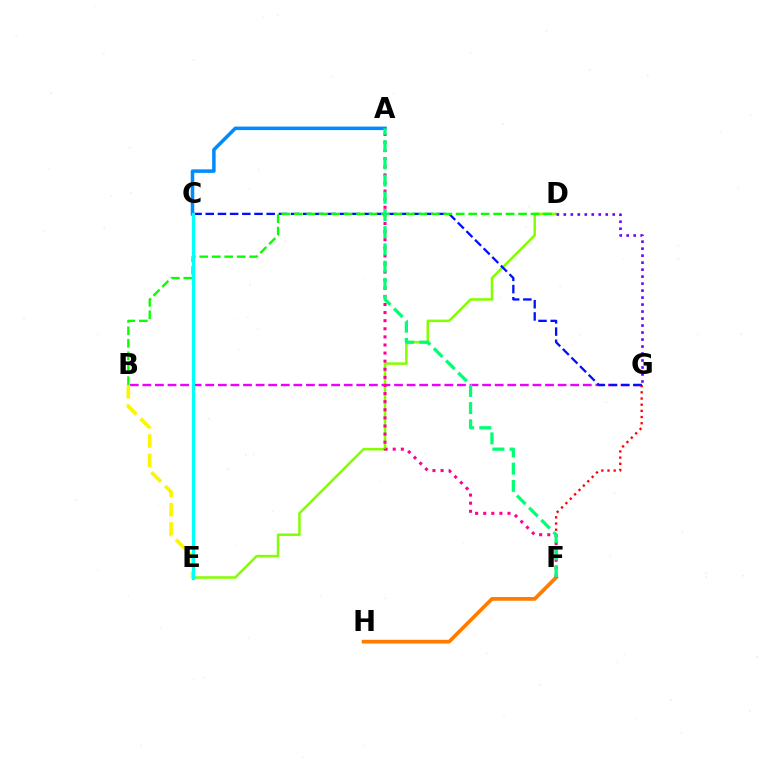{('D', 'E'): [{'color': '#84ff00', 'line_style': 'solid', 'thickness': 1.81}], ('B', 'G'): [{'color': '#ee00ff', 'line_style': 'dashed', 'thickness': 1.71}], ('F', 'G'): [{'color': '#ff0000', 'line_style': 'dotted', 'thickness': 1.68}], ('F', 'H'): [{'color': '#ff7c00', 'line_style': 'solid', 'thickness': 2.68}], ('C', 'G'): [{'color': '#0010ff', 'line_style': 'dashed', 'thickness': 1.66}], ('A', 'C'): [{'color': '#008cff', 'line_style': 'solid', 'thickness': 2.54}], ('D', 'G'): [{'color': '#7200ff', 'line_style': 'dotted', 'thickness': 1.9}], ('B', 'D'): [{'color': '#08ff00', 'line_style': 'dashed', 'thickness': 1.69}], ('B', 'E'): [{'color': '#fcf500', 'line_style': 'dashed', 'thickness': 2.63}], ('C', 'E'): [{'color': '#00fff6', 'line_style': 'solid', 'thickness': 2.29}], ('A', 'F'): [{'color': '#ff0094', 'line_style': 'dotted', 'thickness': 2.2}, {'color': '#00ff74', 'line_style': 'dashed', 'thickness': 2.34}]}